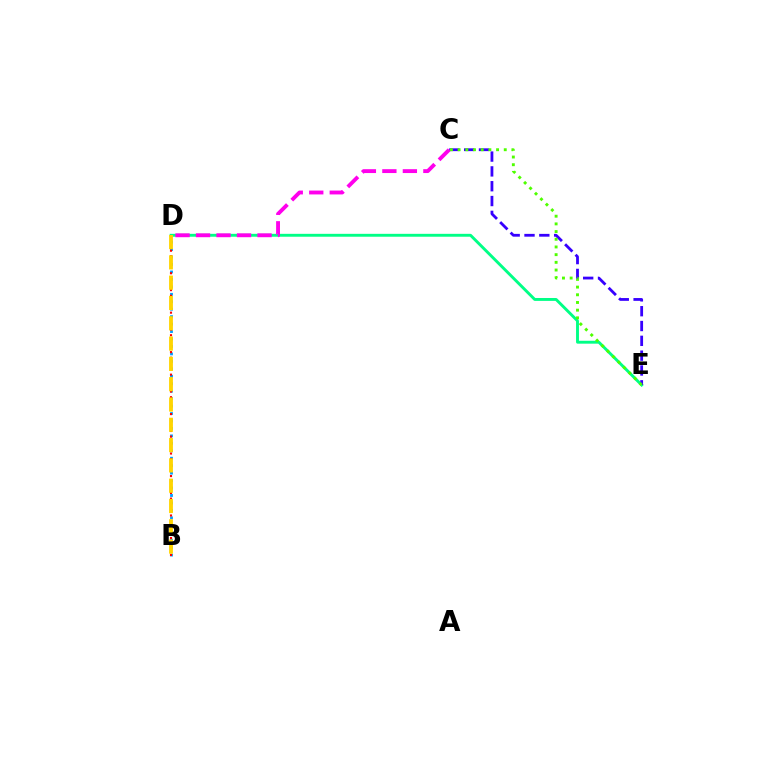{('B', 'D'): [{'color': '#009eff', 'line_style': 'dotted', 'thickness': 2.02}, {'color': '#ff0000', 'line_style': 'dotted', 'thickness': 1.53}, {'color': '#ffd500', 'line_style': 'dashed', 'thickness': 2.76}], ('D', 'E'): [{'color': '#00ff86', 'line_style': 'solid', 'thickness': 2.09}], ('C', 'E'): [{'color': '#3700ff', 'line_style': 'dashed', 'thickness': 2.01}, {'color': '#4fff00', 'line_style': 'dotted', 'thickness': 2.09}], ('C', 'D'): [{'color': '#ff00ed', 'line_style': 'dashed', 'thickness': 2.78}]}